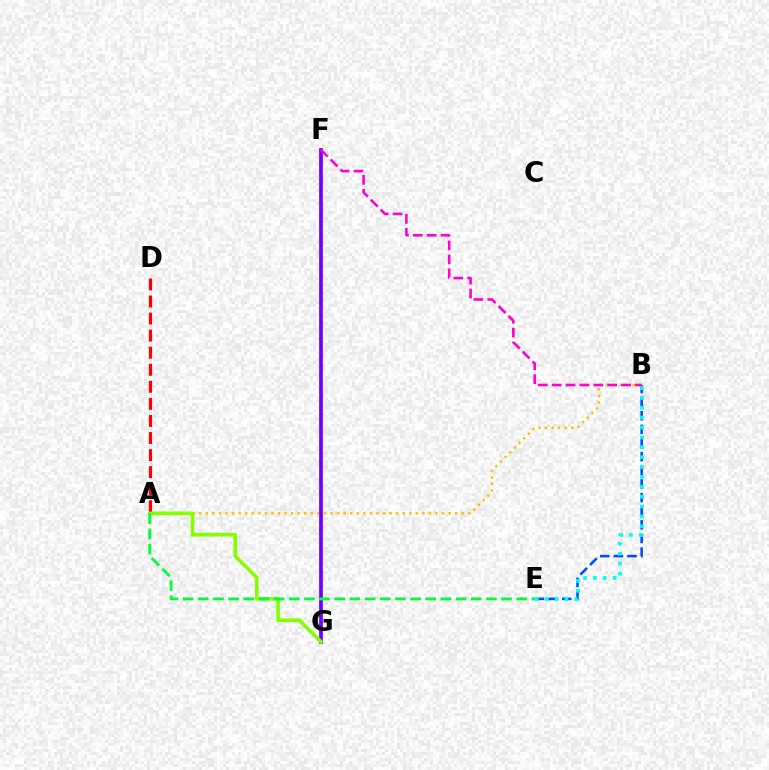{('A', 'D'): [{'color': '#ff0000', 'line_style': 'dashed', 'thickness': 2.32}], ('B', 'E'): [{'color': '#004bff', 'line_style': 'dashed', 'thickness': 1.85}, {'color': '#00fff6', 'line_style': 'dotted', 'thickness': 2.68}], ('A', 'B'): [{'color': '#ffbd00', 'line_style': 'dotted', 'thickness': 1.78}], ('F', 'G'): [{'color': '#7200ff', 'line_style': 'solid', 'thickness': 2.68}], ('B', 'F'): [{'color': '#ff00cf', 'line_style': 'dashed', 'thickness': 1.88}], ('A', 'G'): [{'color': '#84ff00', 'line_style': 'solid', 'thickness': 2.65}], ('A', 'E'): [{'color': '#00ff39', 'line_style': 'dashed', 'thickness': 2.06}]}